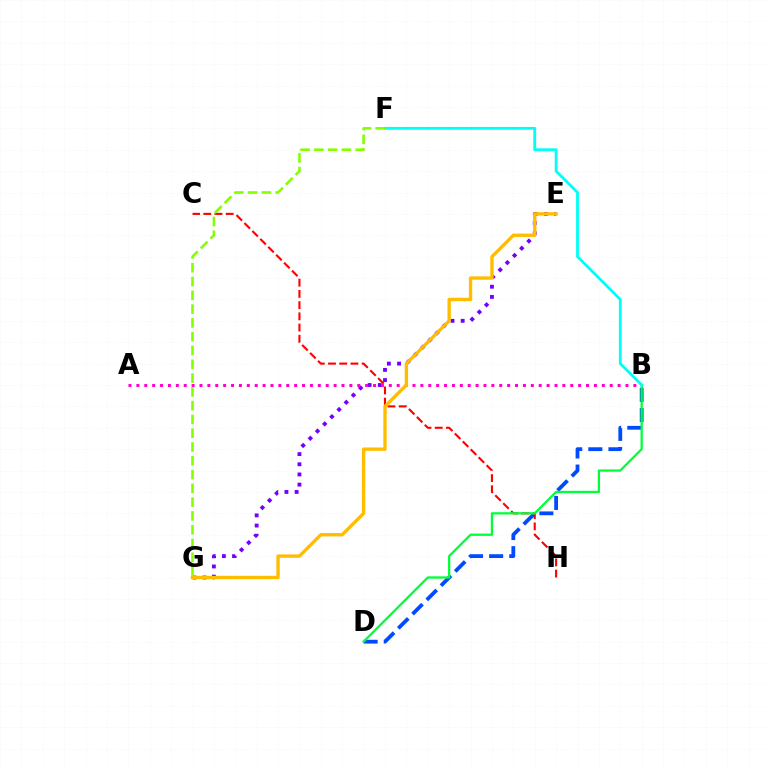{('C', 'H'): [{'color': '#ff0000', 'line_style': 'dashed', 'thickness': 1.52}], ('B', 'D'): [{'color': '#004bff', 'line_style': 'dashed', 'thickness': 2.73}, {'color': '#00ff39', 'line_style': 'solid', 'thickness': 1.64}], ('E', 'G'): [{'color': '#7200ff', 'line_style': 'dotted', 'thickness': 2.76}, {'color': '#ffbd00', 'line_style': 'solid', 'thickness': 2.42}], ('A', 'B'): [{'color': '#ff00cf', 'line_style': 'dotted', 'thickness': 2.14}], ('B', 'F'): [{'color': '#00fff6', 'line_style': 'solid', 'thickness': 2.04}], ('F', 'G'): [{'color': '#84ff00', 'line_style': 'dashed', 'thickness': 1.87}]}